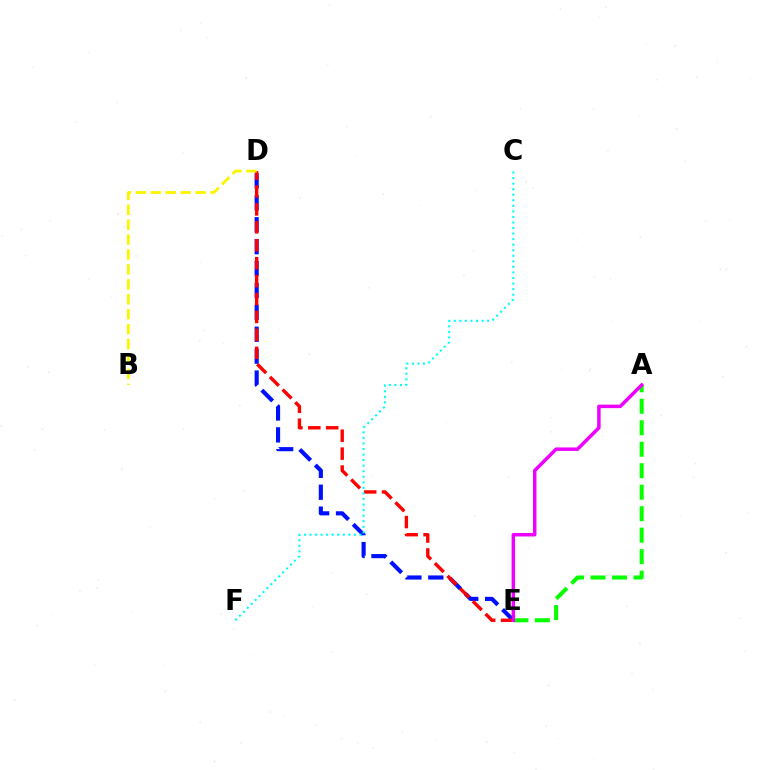{('D', 'E'): [{'color': '#0010ff', 'line_style': 'dashed', 'thickness': 2.97}, {'color': '#ff0000', 'line_style': 'dashed', 'thickness': 2.43}], ('B', 'D'): [{'color': '#fcf500', 'line_style': 'dashed', 'thickness': 2.03}], ('A', 'E'): [{'color': '#08ff00', 'line_style': 'dashed', 'thickness': 2.92}, {'color': '#ee00ff', 'line_style': 'solid', 'thickness': 2.51}], ('C', 'F'): [{'color': '#00fff6', 'line_style': 'dotted', 'thickness': 1.51}]}